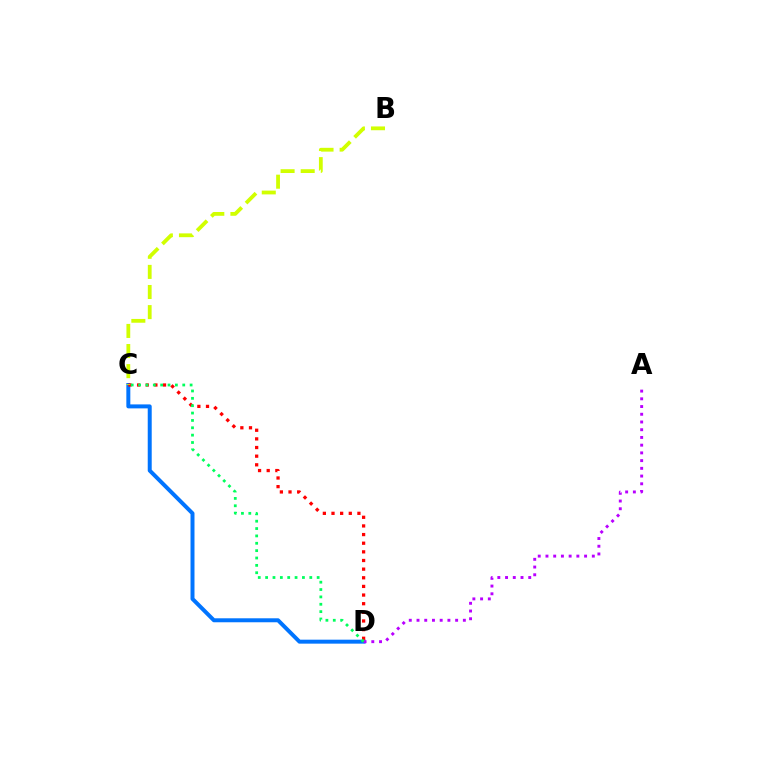{('C', 'D'): [{'color': '#0074ff', 'line_style': 'solid', 'thickness': 2.86}, {'color': '#ff0000', 'line_style': 'dotted', 'thickness': 2.35}, {'color': '#00ff5c', 'line_style': 'dotted', 'thickness': 2.0}], ('B', 'C'): [{'color': '#d1ff00', 'line_style': 'dashed', 'thickness': 2.73}], ('A', 'D'): [{'color': '#b900ff', 'line_style': 'dotted', 'thickness': 2.1}]}